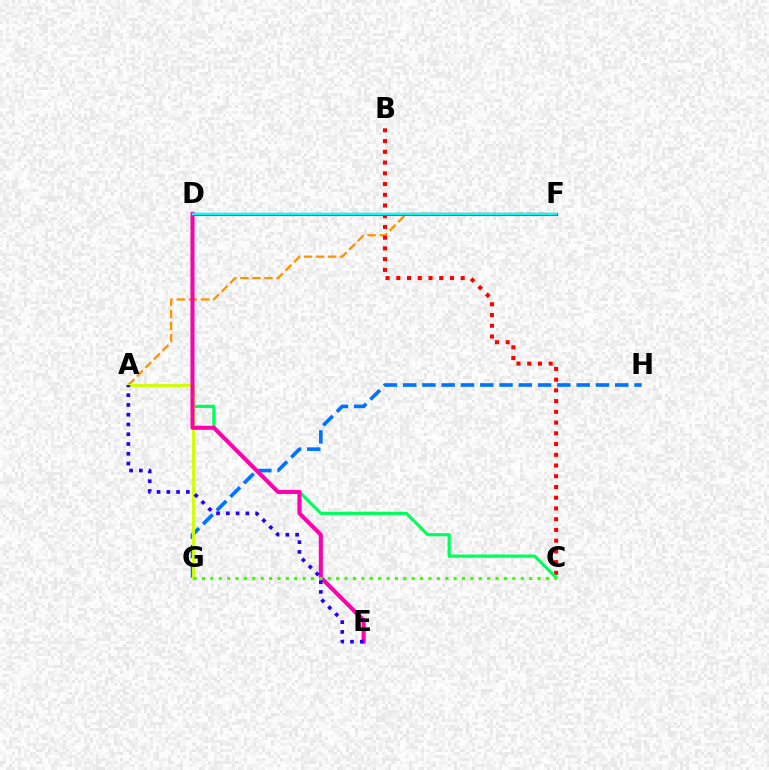{('A', 'F'): [{'color': '#ff9400', 'line_style': 'dashed', 'thickness': 1.64}], ('B', 'C'): [{'color': '#ff0000', 'line_style': 'dotted', 'thickness': 2.92}], ('D', 'F'): [{'color': '#b900ff', 'line_style': 'solid', 'thickness': 2.25}, {'color': '#00fff6', 'line_style': 'solid', 'thickness': 1.79}], ('G', 'H'): [{'color': '#0074ff', 'line_style': 'dashed', 'thickness': 2.62}], ('C', 'D'): [{'color': '#00ff5c', 'line_style': 'solid', 'thickness': 2.3}], ('A', 'G'): [{'color': '#d1ff00', 'line_style': 'solid', 'thickness': 2.07}], ('D', 'E'): [{'color': '#ff00ac', 'line_style': 'solid', 'thickness': 2.92}], ('A', 'E'): [{'color': '#2500ff', 'line_style': 'dotted', 'thickness': 2.65}], ('C', 'G'): [{'color': '#3dff00', 'line_style': 'dotted', 'thickness': 2.28}]}